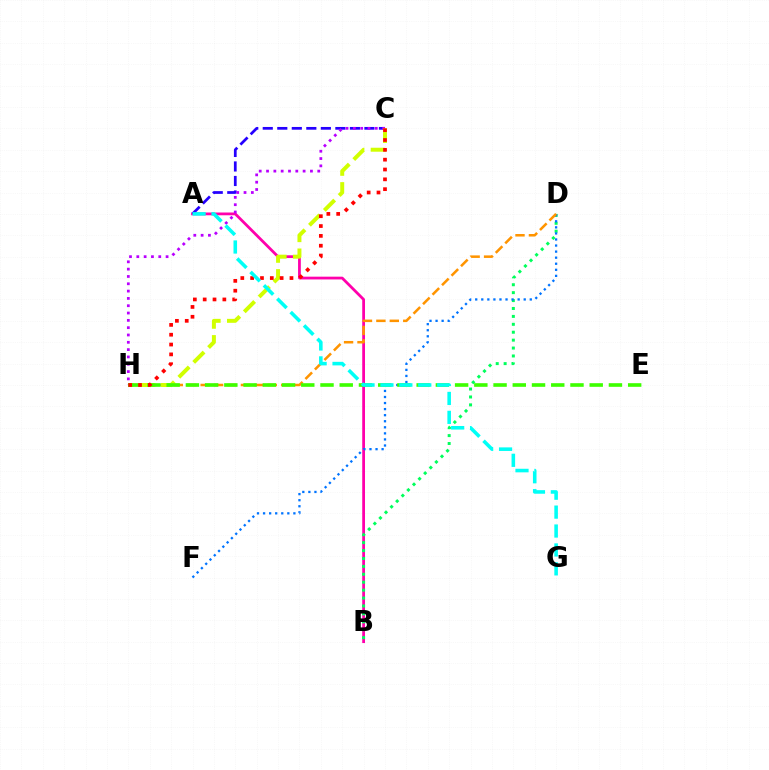{('A', 'B'): [{'color': '#ff00ac', 'line_style': 'solid', 'thickness': 1.99}], ('B', 'D'): [{'color': '#00ff5c', 'line_style': 'dotted', 'thickness': 2.15}], ('D', 'F'): [{'color': '#0074ff', 'line_style': 'dotted', 'thickness': 1.65}], ('D', 'H'): [{'color': '#ff9400', 'line_style': 'dashed', 'thickness': 1.82}], ('A', 'C'): [{'color': '#2500ff', 'line_style': 'dashed', 'thickness': 1.97}], ('C', 'H'): [{'color': '#b900ff', 'line_style': 'dotted', 'thickness': 1.99}, {'color': '#d1ff00', 'line_style': 'dashed', 'thickness': 2.85}, {'color': '#ff0000', 'line_style': 'dotted', 'thickness': 2.67}], ('E', 'H'): [{'color': '#3dff00', 'line_style': 'dashed', 'thickness': 2.61}], ('A', 'G'): [{'color': '#00fff6', 'line_style': 'dashed', 'thickness': 2.57}]}